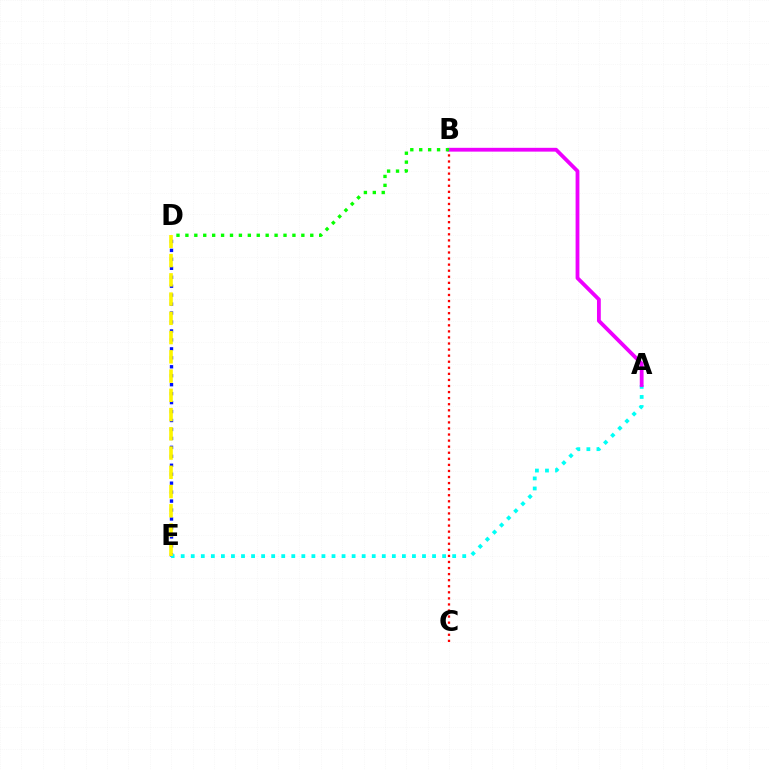{('D', 'E'): [{'color': '#0010ff', 'line_style': 'dotted', 'thickness': 2.43}, {'color': '#fcf500', 'line_style': 'dashed', 'thickness': 2.61}], ('A', 'E'): [{'color': '#00fff6', 'line_style': 'dotted', 'thickness': 2.73}], ('B', 'C'): [{'color': '#ff0000', 'line_style': 'dotted', 'thickness': 1.65}], ('A', 'B'): [{'color': '#ee00ff', 'line_style': 'solid', 'thickness': 2.74}], ('B', 'D'): [{'color': '#08ff00', 'line_style': 'dotted', 'thickness': 2.42}]}